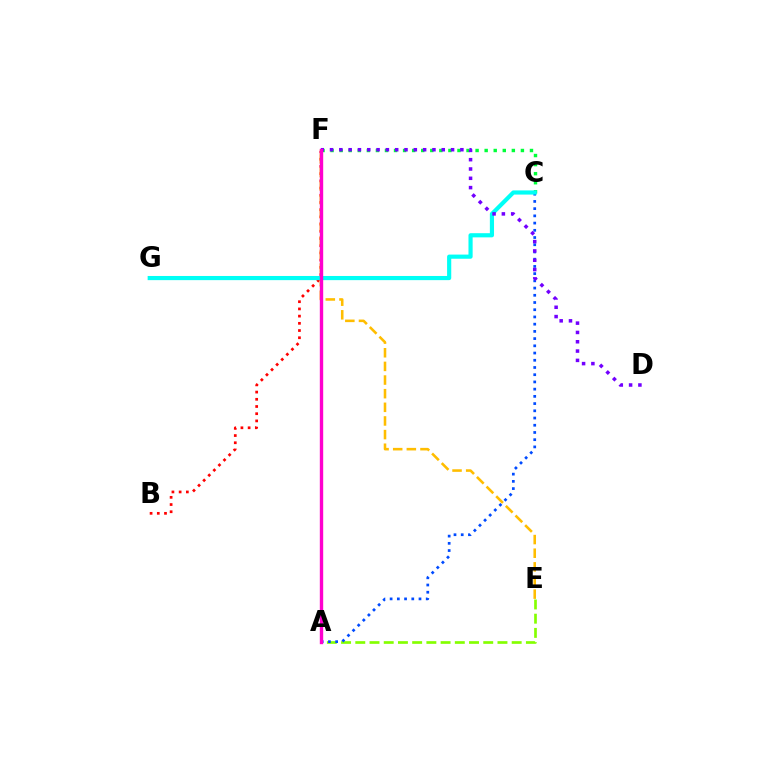{('B', 'F'): [{'color': '#ff0000', 'line_style': 'dotted', 'thickness': 1.96}], ('A', 'E'): [{'color': '#84ff00', 'line_style': 'dashed', 'thickness': 1.93}], ('C', 'F'): [{'color': '#00ff39', 'line_style': 'dotted', 'thickness': 2.46}], ('A', 'C'): [{'color': '#004bff', 'line_style': 'dotted', 'thickness': 1.96}], ('E', 'F'): [{'color': '#ffbd00', 'line_style': 'dashed', 'thickness': 1.85}], ('C', 'G'): [{'color': '#00fff6', 'line_style': 'solid', 'thickness': 3.0}], ('D', 'F'): [{'color': '#7200ff', 'line_style': 'dotted', 'thickness': 2.53}], ('A', 'F'): [{'color': '#ff00cf', 'line_style': 'solid', 'thickness': 2.43}]}